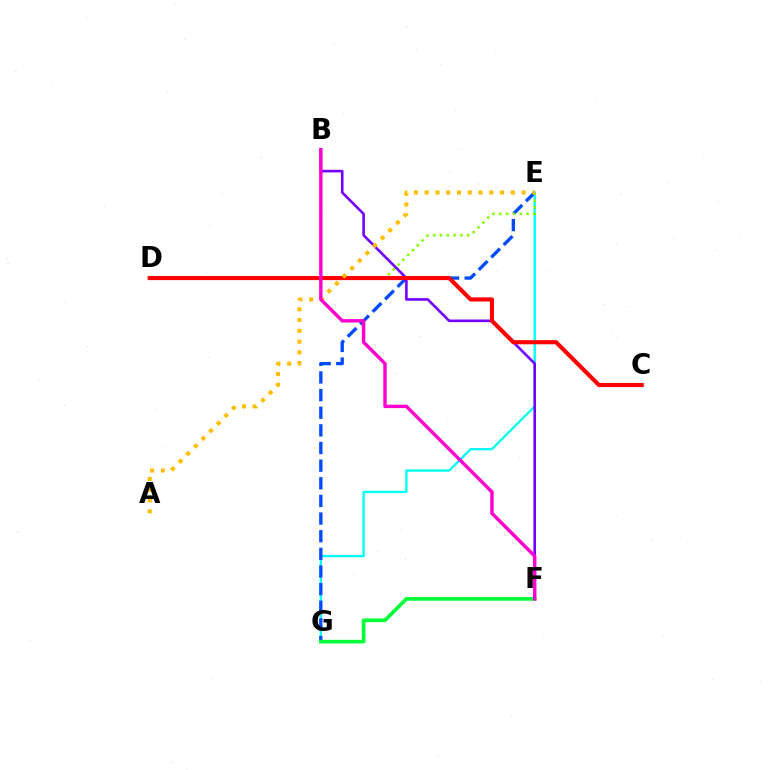{('E', 'G'): [{'color': '#00fff6', 'line_style': 'solid', 'thickness': 1.67}, {'color': '#004bff', 'line_style': 'dashed', 'thickness': 2.4}], ('D', 'E'): [{'color': '#84ff00', 'line_style': 'dotted', 'thickness': 1.85}], ('B', 'F'): [{'color': '#7200ff', 'line_style': 'solid', 'thickness': 1.87}, {'color': '#ff00cf', 'line_style': 'solid', 'thickness': 2.46}], ('F', 'G'): [{'color': '#00ff39', 'line_style': 'solid', 'thickness': 2.63}], ('C', 'D'): [{'color': '#ff0000', 'line_style': 'solid', 'thickness': 2.96}], ('A', 'E'): [{'color': '#ffbd00', 'line_style': 'dotted', 'thickness': 2.93}]}